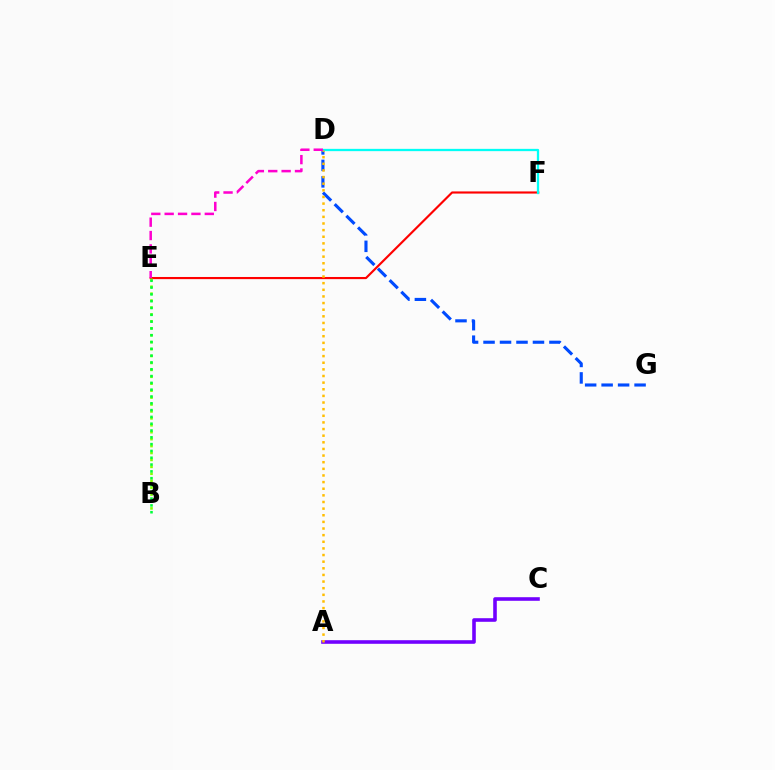{('D', 'G'): [{'color': '#004bff', 'line_style': 'dashed', 'thickness': 2.24}], ('E', 'F'): [{'color': '#ff0000', 'line_style': 'solid', 'thickness': 1.55}], ('B', 'E'): [{'color': '#84ff00', 'line_style': 'dotted', 'thickness': 1.88}, {'color': '#00ff39', 'line_style': 'dotted', 'thickness': 1.85}], ('A', 'C'): [{'color': '#7200ff', 'line_style': 'solid', 'thickness': 2.59}], ('D', 'F'): [{'color': '#00fff6', 'line_style': 'solid', 'thickness': 1.65}], ('A', 'D'): [{'color': '#ffbd00', 'line_style': 'dotted', 'thickness': 1.8}], ('D', 'E'): [{'color': '#ff00cf', 'line_style': 'dashed', 'thickness': 1.82}]}